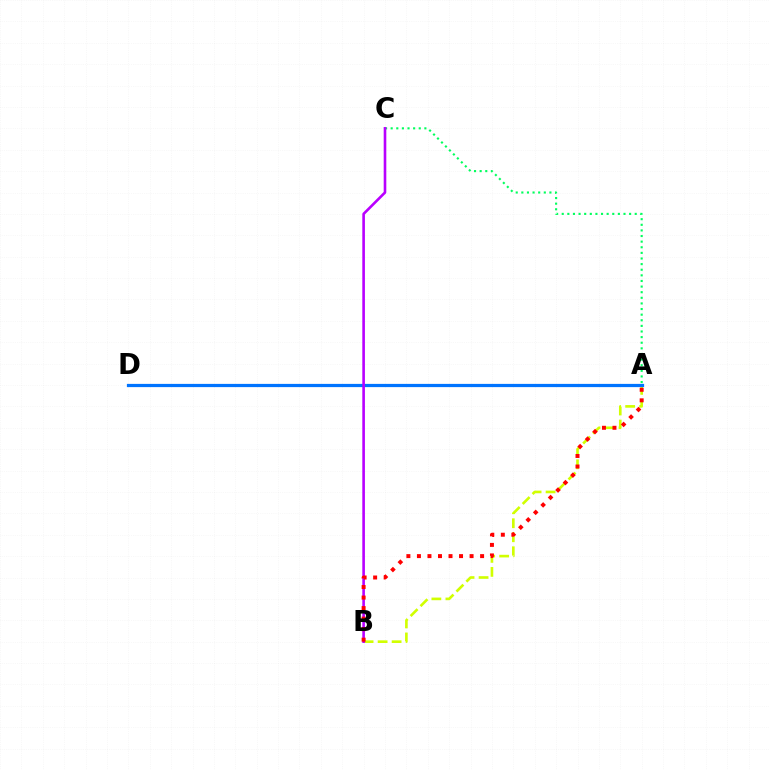{('A', 'C'): [{'color': '#00ff5c', 'line_style': 'dotted', 'thickness': 1.53}], ('A', 'B'): [{'color': '#d1ff00', 'line_style': 'dashed', 'thickness': 1.9}, {'color': '#ff0000', 'line_style': 'dotted', 'thickness': 2.86}], ('A', 'D'): [{'color': '#0074ff', 'line_style': 'solid', 'thickness': 2.32}], ('B', 'C'): [{'color': '#b900ff', 'line_style': 'solid', 'thickness': 1.89}]}